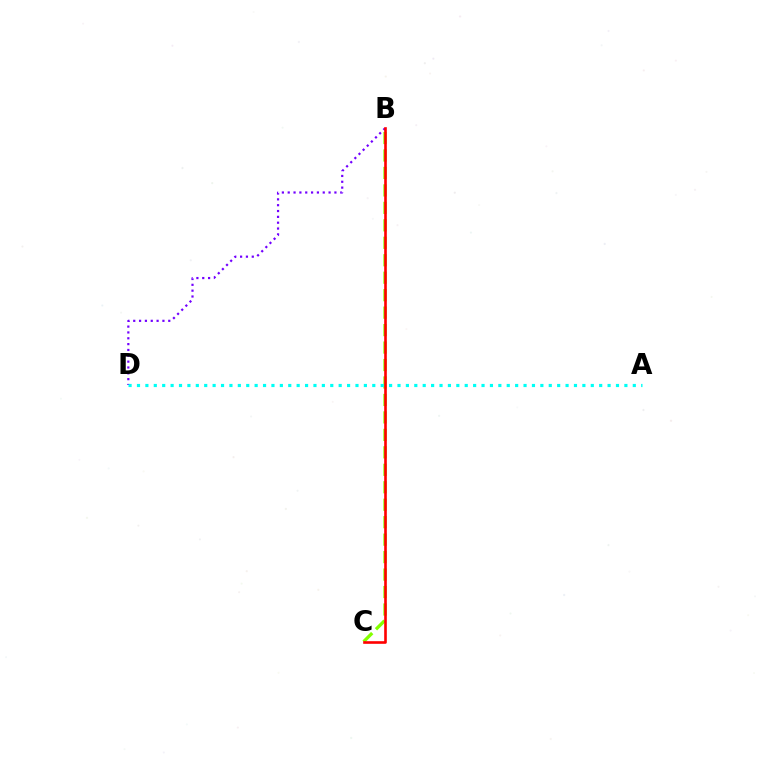{('B', 'C'): [{'color': '#84ff00', 'line_style': 'dashed', 'thickness': 2.37}, {'color': '#ff0000', 'line_style': 'solid', 'thickness': 1.89}], ('B', 'D'): [{'color': '#7200ff', 'line_style': 'dotted', 'thickness': 1.59}], ('A', 'D'): [{'color': '#00fff6', 'line_style': 'dotted', 'thickness': 2.28}]}